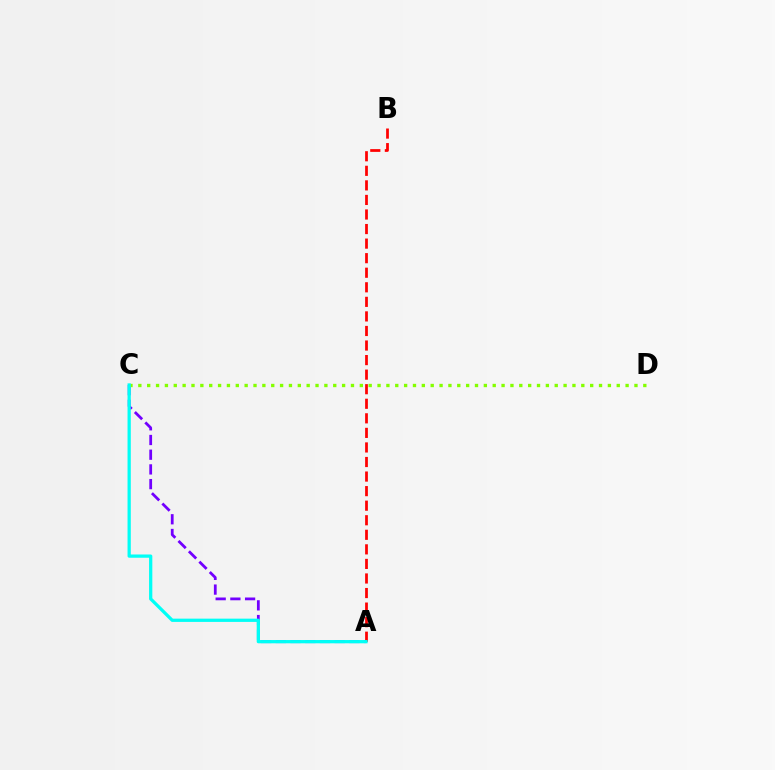{('A', 'B'): [{'color': '#ff0000', 'line_style': 'dashed', 'thickness': 1.98}], ('A', 'C'): [{'color': '#7200ff', 'line_style': 'dashed', 'thickness': 2.0}, {'color': '#00fff6', 'line_style': 'solid', 'thickness': 2.34}], ('C', 'D'): [{'color': '#84ff00', 'line_style': 'dotted', 'thickness': 2.41}]}